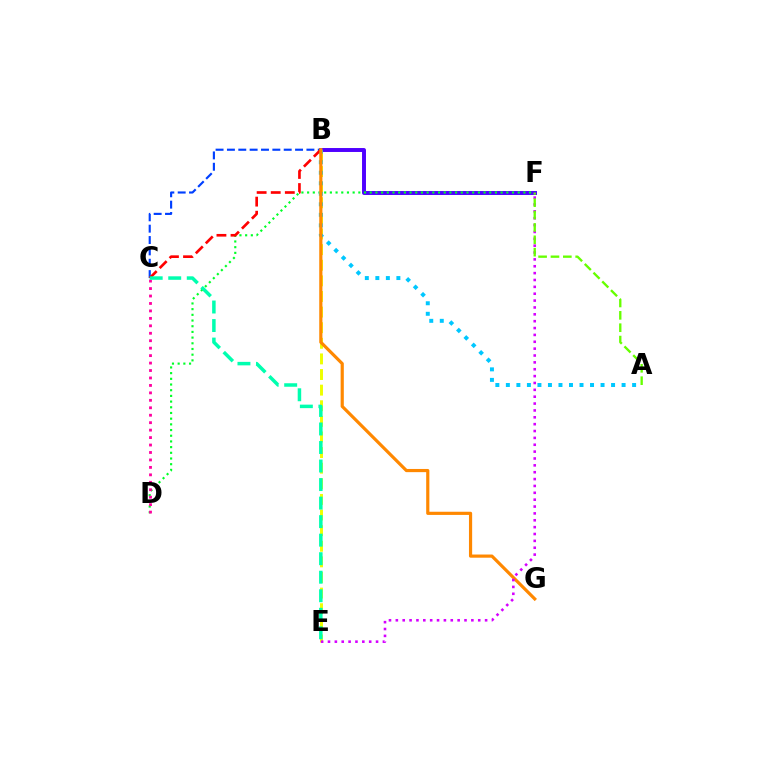{('B', 'F'): [{'color': '#4f00ff', 'line_style': 'solid', 'thickness': 2.84}], ('D', 'F'): [{'color': '#00ff27', 'line_style': 'dotted', 'thickness': 1.55}], ('B', 'E'): [{'color': '#eeff00', 'line_style': 'dashed', 'thickness': 2.12}], ('A', 'B'): [{'color': '#00c7ff', 'line_style': 'dotted', 'thickness': 2.86}], ('B', 'C'): [{'color': '#003fff', 'line_style': 'dashed', 'thickness': 1.54}, {'color': '#ff0000', 'line_style': 'dashed', 'thickness': 1.91}], ('C', 'D'): [{'color': '#ff00a0', 'line_style': 'dotted', 'thickness': 2.02}], ('B', 'G'): [{'color': '#ff8800', 'line_style': 'solid', 'thickness': 2.29}], ('E', 'F'): [{'color': '#d600ff', 'line_style': 'dotted', 'thickness': 1.87}], ('A', 'F'): [{'color': '#66ff00', 'line_style': 'dashed', 'thickness': 1.68}], ('C', 'E'): [{'color': '#00ffaf', 'line_style': 'dashed', 'thickness': 2.52}]}